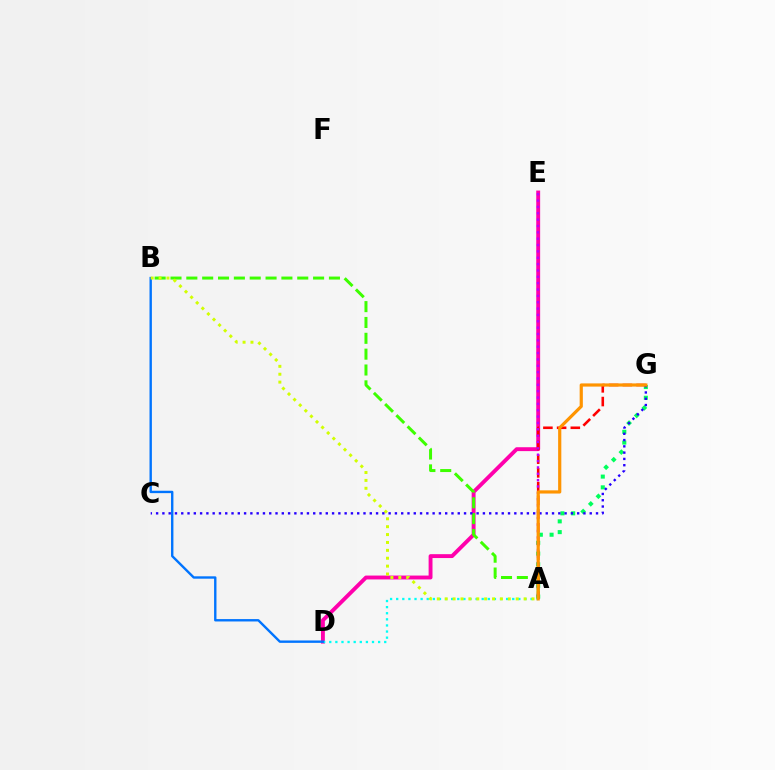{('D', 'E'): [{'color': '#ff00ac', 'line_style': 'solid', 'thickness': 2.8}], ('A', 'G'): [{'color': '#00ff5c', 'line_style': 'dotted', 'thickness': 2.92}, {'color': '#ff0000', 'line_style': 'dashed', 'thickness': 1.86}, {'color': '#ff9400', 'line_style': 'solid', 'thickness': 2.29}], ('A', 'B'): [{'color': '#3dff00', 'line_style': 'dashed', 'thickness': 2.15}, {'color': '#d1ff00', 'line_style': 'dotted', 'thickness': 2.14}], ('A', 'D'): [{'color': '#00fff6', 'line_style': 'dotted', 'thickness': 1.66}], ('B', 'D'): [{'color': '#0074ff', 'line_style': 'solid', 'thickness': 1.72}], ('A', 'E'): [{'color': '#b900ff', 'line_style': 'dotted', 'thickness': 1.73}], ('C', 'G'): [{'color': '#2500ff', 'line_style': 'dotted', 'thickness': 1.71}]}